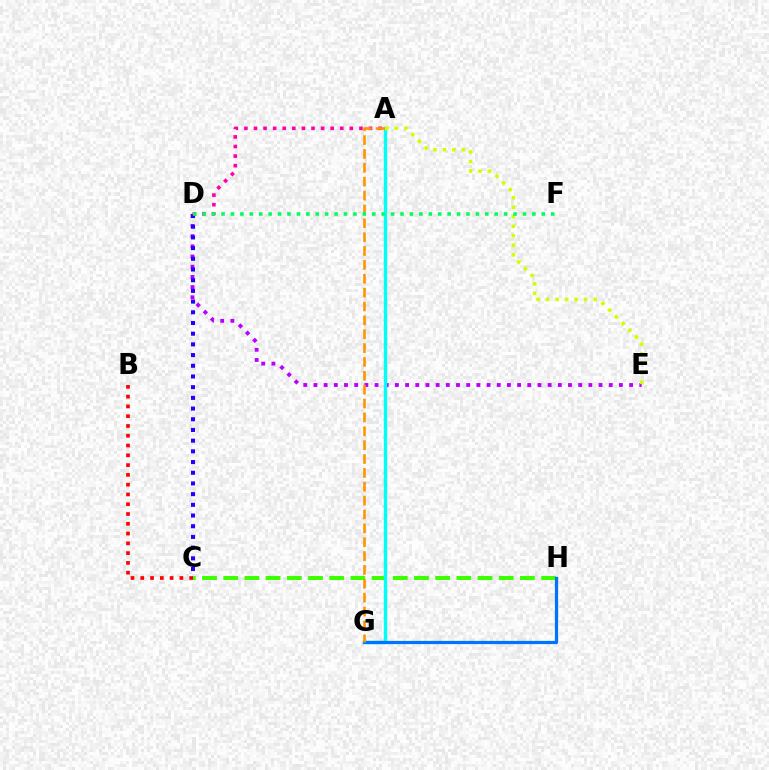{('D', 'E'): [{'color': '#b900ff', 'line_style': 'dotted', 'thickness': 2.77}], ('B', 'C'): [{'color': '#ff0000', 'line_style': 'dotted', 'thickness': 2.66}], ('C', 'D'): [{'color': '#2500ff', 'line_style': 'dotted', 'thickness': 2.91}], ('C', 'H'): [{'color': '#3dff00', 'line_style': 'dashed', 'thickness': 2.88}], ('A', 'G'): [{'color': '#00fff6', 'line_style': 'solid', 'thickness': 2.44}, {'color': '#ff9400', 'line_style': 'dashed', 'thickness': 1.88}], ('G', 'H'): [{'color': '#0074ff', 'line_style': 'solid', 'thickness': 2.33}], ('A', 'D'): [{'color': '#ff00ac', 'line_style': 'dotted', 'thickness': 2.6}], ('A', 'E'): [{'color': '#d1ff00', 'line_style': 'dotted', 'thickness': 2.58}], ('D', 'F'): [{'color': '#00ff5c', 'line_style': 'dotted', 'thickness': 2.56}]}